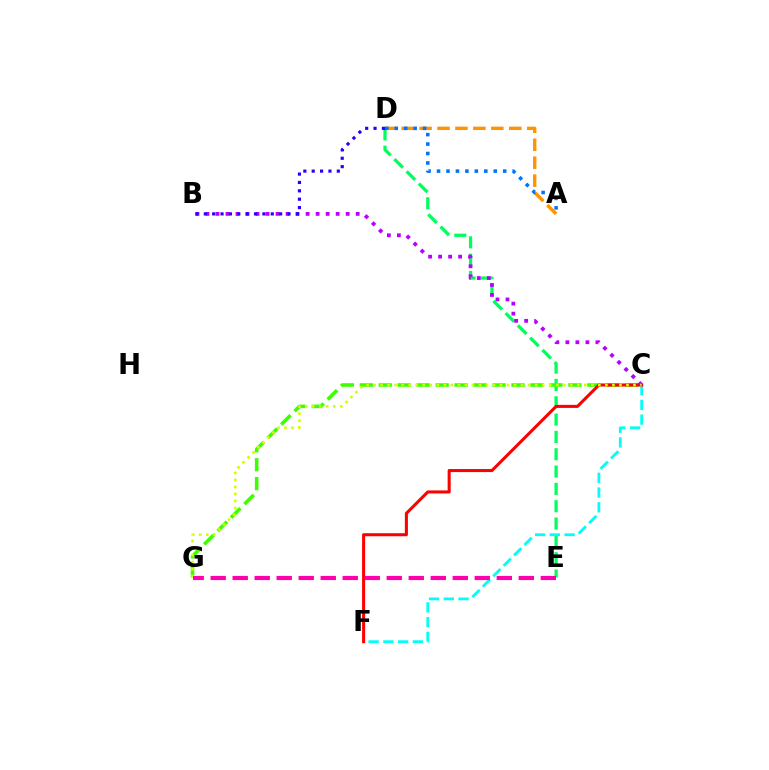{('D', 'E'): [{'color': '#00ff5c', 'line_style': 'dashed', 'thickness': 2.35}], ('C', 'G'): [{'color': '#3dff00', 'line_style': 'dashed', 'thickness': 2.58}, {'color': '#d1ff00', 'line_style': 'dotted', 'thickness': 1.91}], ('C', 'F'): [{'color': '#00fff6', 'line_style': 'dashed', 'thickness': 2.0}, {'color': '#ff0000', 'line_style': 'solid', 'thickness': 2.2}], ('B', 'C'): [{'color': '#b900ff', 'line_style': 'dotted', 'thickness': 2.72}], ('A', 'D'): [{'color': '#ff9400', 'line_style': 'dashed', 'thickness': 2.44}, {'color': '#0074ff', 'line_style': 'dotted', 'thickness': 2.57}], ('B', 'D'): [{'color': '#2500ff', 'line_style': 'dotted', 'thickness': 2.27}], ('E', 'G'): [{'color': '#ff00ac', 'line_style': 'dashed', 'thickness': 2.99}]}